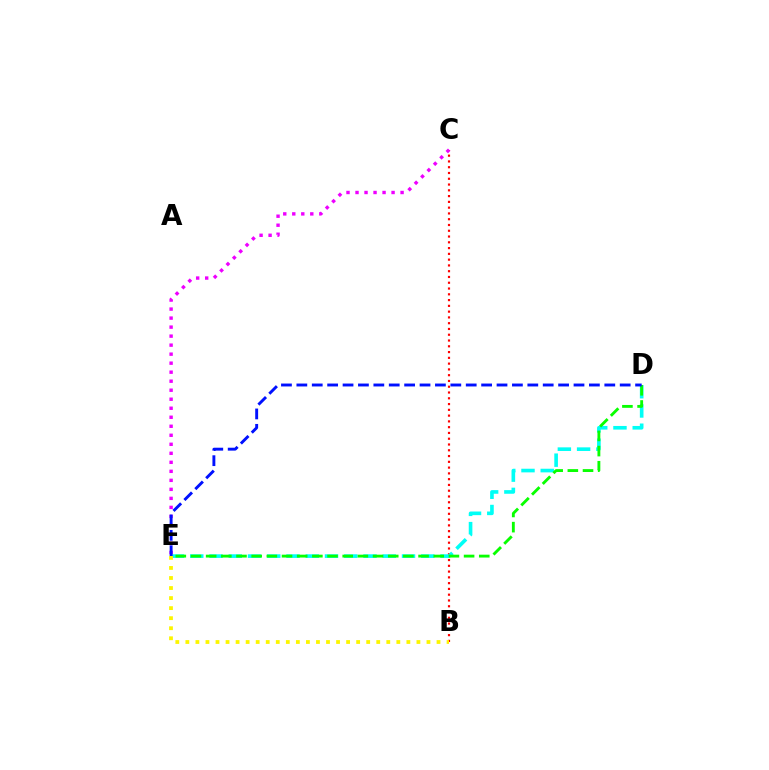{('B', 'C'): [{'color': '#ff0000', 'line_style': 'dotted', 'thickness': 1.57}], ('C', 'E'): [{'color': '#ee00ff', 'line_style': 'dotted', 'thickness': 2.45}], ('D', 'E'): [{'color': '#00fff6', 'line_style': 'dashed', 'thickness': 2.62}, {'color': '#08ff00', 'line_style': 'dashed', 'thickness': 2.06}, {'color': '#0010ff', 'line_style': 'dashed', 'thickness': 2.09}], ('B', 'E'): [{'color': '#fcf500', 'line_style': 'dotted', 'thickness': 2.73}]}